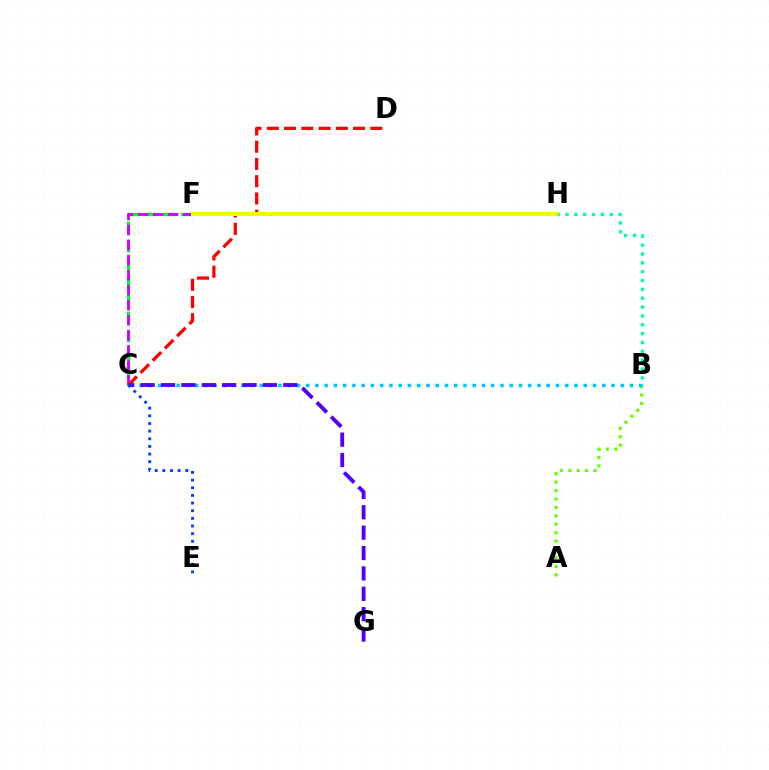{('C', 'F'): [{'color': '#00ff27', 'line_style': 'dashed', 'thickness': 2.45}, {'color': '#d600ff', 'line_style': 'dashed', 'thickness': 2.04}], ('A', 'B'): [{'color': '#66ff00', 'line_style': 'dotted', 'thickness': 2.29}], ('B', 'C'): [{'color': '#00c7ff', 'line_style': 'dotted', 'thickness': 2.51}], ('F', 'H'): [{'color': '#ff8800', 'line_style': 'dashed', 'thickness': 1.66}, {'color': '#ff00a0', 'line_style': 'dotted', 'thickness': 1.88}, {'color': '#eeff00', 'line_style': 'solid', 'thickness': 2.92}], ('C', 'D'): [{'color': '#ff0000', 'line_style': 'dashed', 'thickness': 2.34}], ('B', 'H'): [{'color': '#00ffaf', 'line_style': 'dotted', 'thickness': 2.4}], ('C', 'G'): [{'color': '#4f00ff', 'line_style': 'dashed', 'thickness': 2.77}], ('C', 'E'): [{'color': '#003fff', 'line_style': 'dotted', 'thickness': 2.08}]}